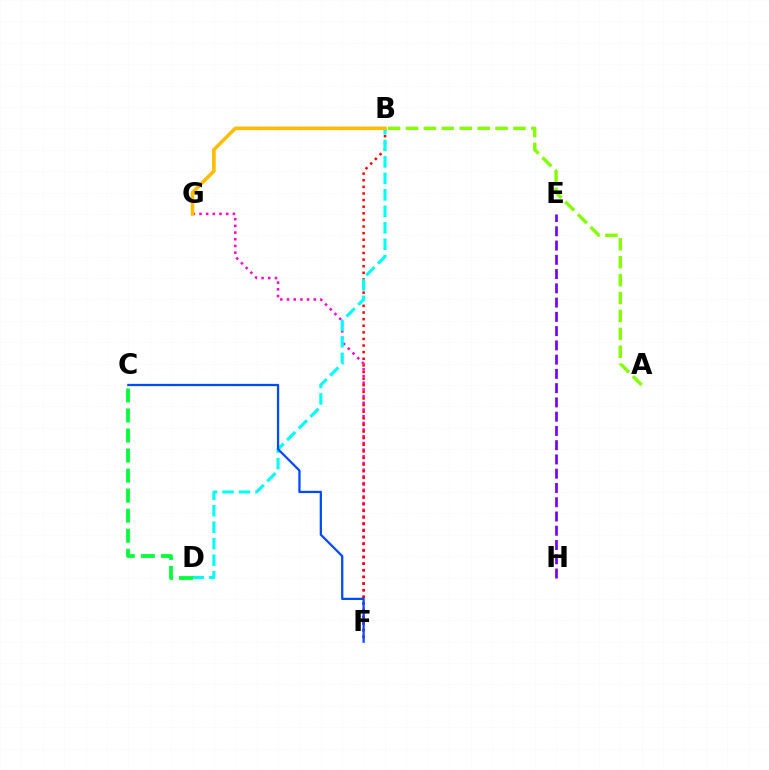{('F', 'G'): [{'color': '#ff00cf', 'line_style': 'dotted', 'thickness': 1.82}], ('A', 'B'): [{'color': '#84ff00', 'line_style': 'dashed', 'thickness': 2.43}], ('B', 'F'): [{'color': '#ff0000', 'line_style': 'dotted', 'thickness': 1.8}], ('B', 'D'): [{'color': '#00fff6', 'line_style': 'dashed', 'thickness': 2.24}], ('B', 'G'): [{'color': '#ffbd00', 'line_style': 'solid', 'thickness': 2.57}], ('C', 'F'): [{'color': '#004bff', 'line_style': 'solid', 'thickness': 1.63}], ('E', 'H'): [{'color': '#7200ff', 'line_style': 'dashed', 'thickness': 1.94}], ('C', 'D'): [{'color': '#00ff39', 'line_style': 'dashed', 'thickness': 2.72}]}